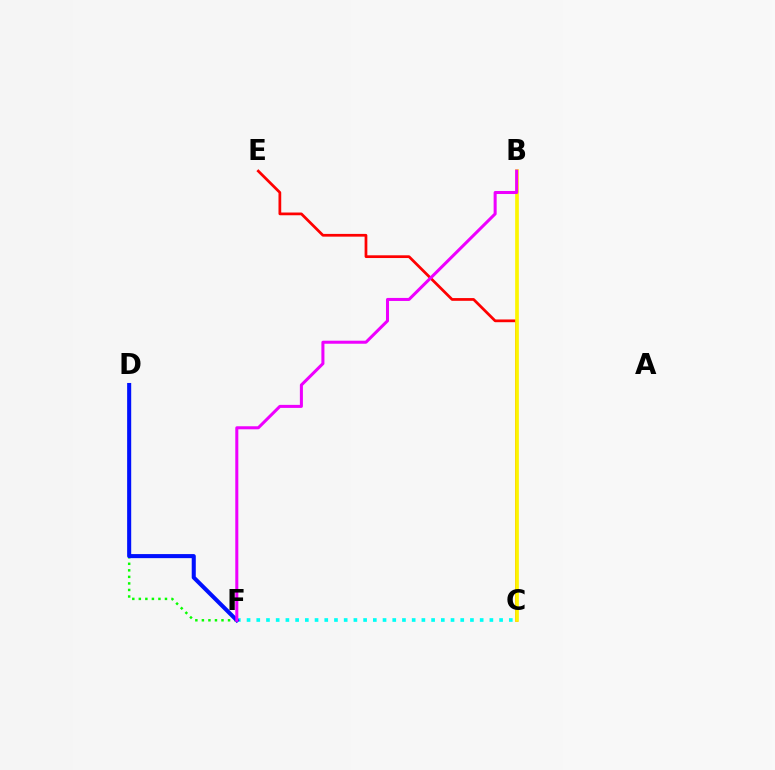{('D', 'F'): [{'color': '#08ff00', 'line_style': 'dotted', 'thickness': 1.78}, {'color': '#0010ff', 'line_style': 'solid', 'thickness': 2.92}], ('C', 'F'): [{'color': '#00fff6', 'line_style': 'dotted', 'thickness': 2.64}], ('C', 'E'): [{'color': '#ff0000', 'line_style': 'solid', 'thickness': 1.97}], ('B', 'C'): [{'color': '#fcf500', 'line_style': 'solid', 'thickness': 2.66}], ('B', 'F'): [{'color': '#ee00ff', 'line_style': 'solid', 'thickness': 2.18}]}